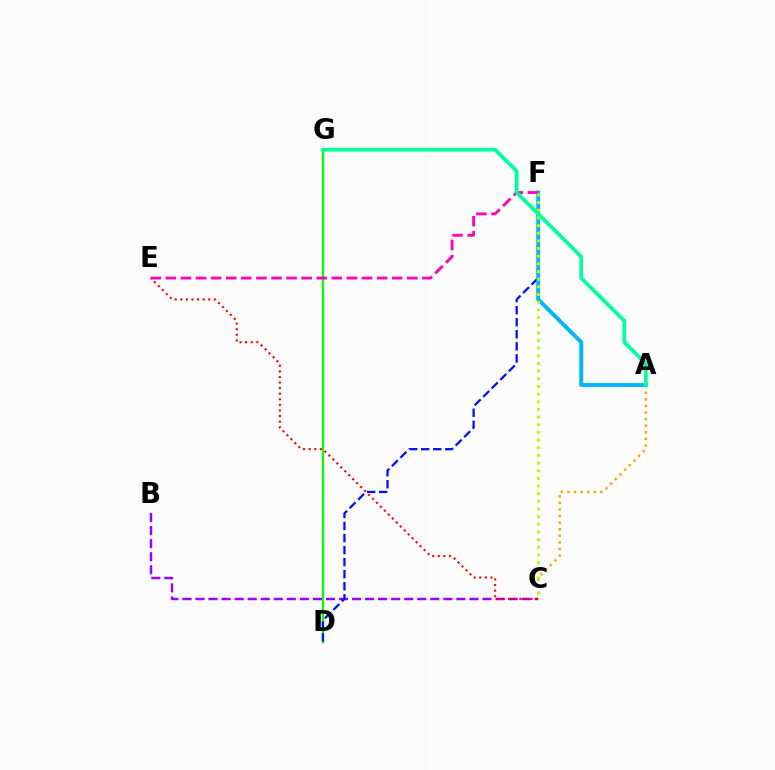{('D', 'G'): [{'color': '#08ff00', 'line_style': 'solid', 'thickness': 1.65}], ('B', 'C'): [{'color': '#9b00ff', 'line_style': 'dashed', 'thickness': 1.77}], ('A', 'C'): [{'color': '#ffa500', 'line_style': 'dotted', 'thickness': 1.79}], ('D', 'F'): [{'color': '#0010ff', 'line_style': 'dashed', 'thickness': 1.64}], ('A', 'F'): [{'color': '#00b5ff', 'line_style': 'solid', 'thickness': 2.83}], ('C', 'E'): [{'color': '#ff0000', 'line_style': 'dotted', 'thickness': 1.52}], ('E', 'F'): [{'color': '#ff00bd', 'line_style': 'dashed', 'thickness': 2.05}], ('A', 'G'): [{'color': '#00ff9d', 'line_style': 'solid', 'thickness': 2.71}], ('C', 'F'): [{'color': '#b3ff00', 'line_style': 'dotted', 'thickness': 2.08}]}